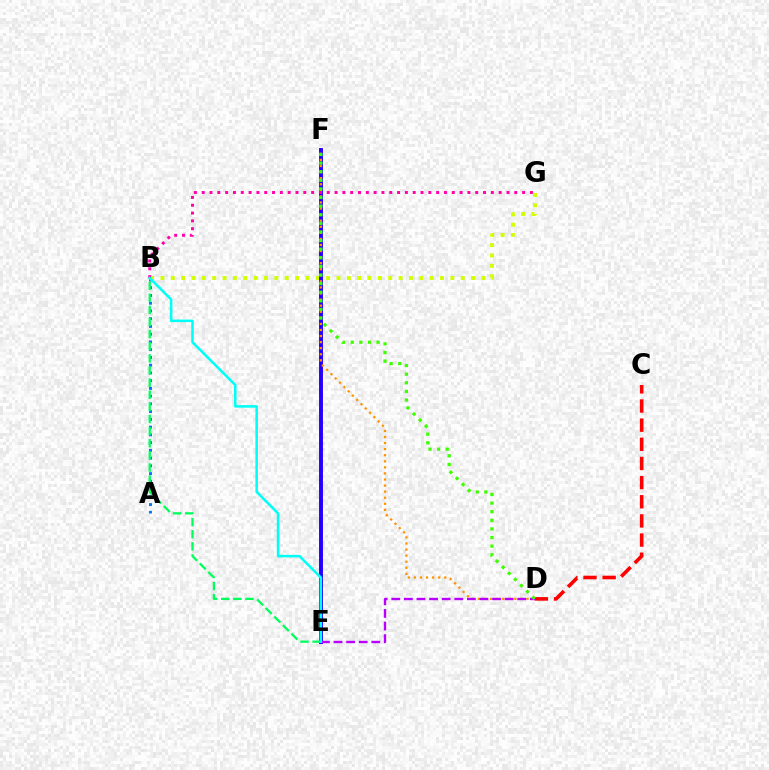{('A', 'B'): [{'color': '#0074ff', 'line_style': 'dotted', 'thickness': 2.1}], ('B', 'G'): [{'color': '#d1ff00', 'line_style': 'dotted', 'thickness': 2.81}, {'color': '#ff00ac', 'line_style': 'dotted', 'thickness': 2.12}], ('C', 'D'): [{'color': '#ff0000', 'line_style': 'dashed', 'thickness': 2.6}], ('E', 'F'): [{'color': '#2500ff', 'line_style': 'solid', 'thickness': 2.82}], ('D', 'F'): [{'color': '#ff9400', 'line_style': 'dotted', 'thickness': 1.65}, {'color': '#3dff00', 'line_style': 'dotted', 'thickness': 2.34}], ('D', 'E'): [{'color': '#b900ff', 'line_style': 'dashed', 'thickness': 1.71}], ('B', 'E'): [{'color': '#00ff5c', 'line_style': 'dashed', 'thickness': 1.65}, {'color': '#00fff6', 'line_style': 'solid', 'thickness': 1.83}]}